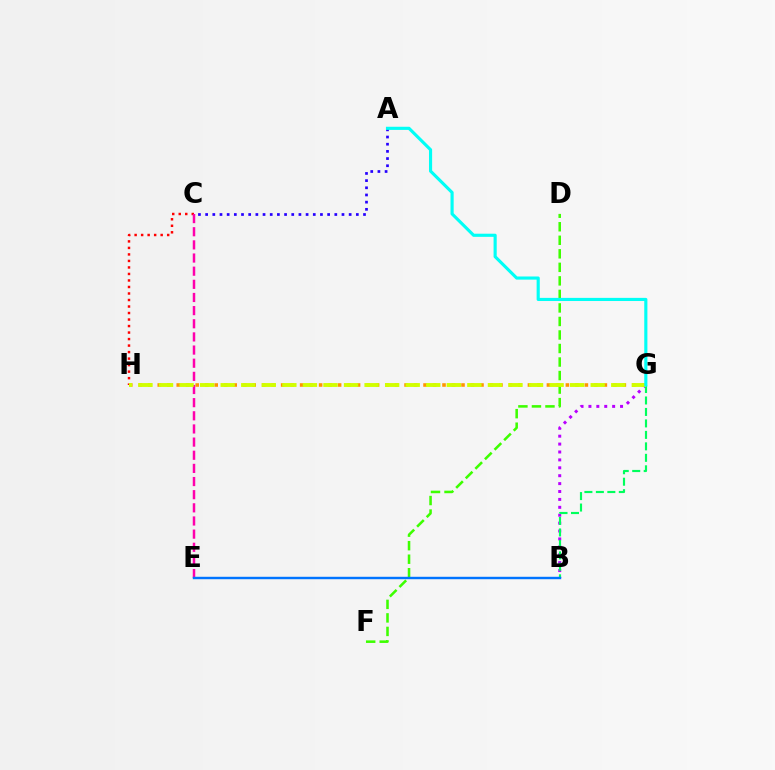{('C', 'H'): [{'color': '#ff0000', 'line_style': 'dotted', 'thickness': 1.77}], ('A', 'C'): [{'color': '#2500ff', 'line_style': 'dotted', 'thickness': 1.95}], ('C', 'E'): [{'color': '#ff00ac', 'line_style': 'dashed', 'thickness': 1.79}], ('G', 'H'): [{'color': '#ff9400', 'line_style': 'dotted', 'thickness': 2.58}, {'color': '#d1ff00', 'line_style': 'dashed', 'thickness': 2.79}], ('B', 'G'): [{'color': '#b900ff', 'line_style': 'dotted', 'thickness': 2.15}, {'color': '#00ff5c', 'line_style': 'dashed', 'thickness': 1.56}], ('D', 'F'): [{'color': '#3dff00', 'line_style': 'dashed', 'thickness': 1.84}], ('B', 'E'): [{'color': '#0074ff', 'line_style': 'solid', 'thickness': 1.74}], ('A', 'G'): [{'color': '#00fff6', 'line_style': 'solid', 'thickness': 2.26}]}